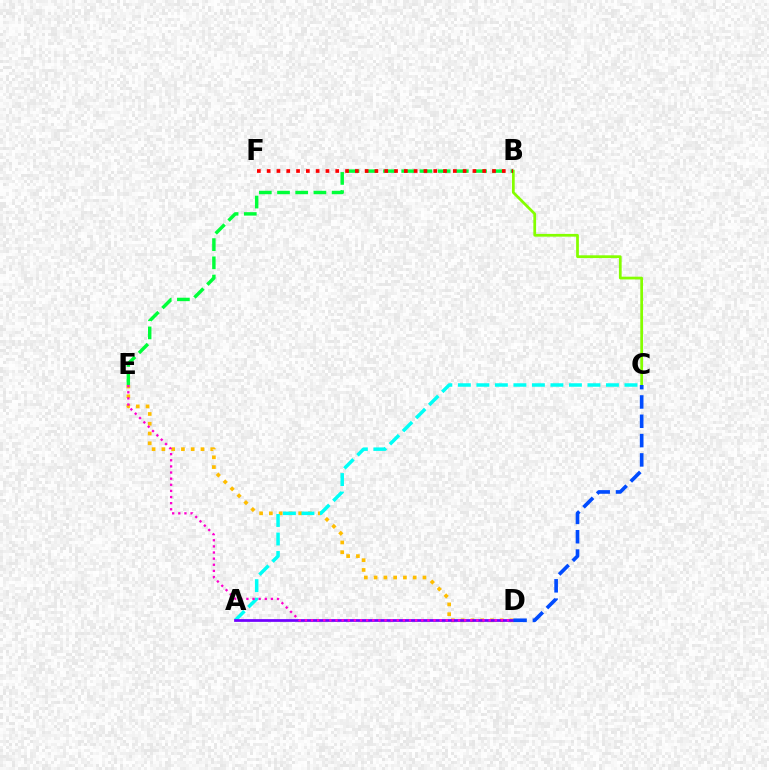{('B', 'C'): [{'color': '#84ff00', 'line_style': 'solid', 'thickness': 1.97}], ('D', 'E'): [{'color': '#ffbd00', 'line_style': 'dotted', 'thickness': 2.66}, {'color': '#ff00cf', 'line_style': 'dotted', 'thickness': 1.66}], ('A', 'C'): [{'color': '#00fff6', 'line_style': 'dashed', 'thickness': 2.51}], ('B', 'E'): [{'color': '#00ff39', 'line_style': 'dashed', 'thickness': 2.47}], ('B', 'F'): [{'color': '#ff0000', 'line_style': 'dotted', 'thickness': 2.66}], ('A', 'D'): [{'color': '#7200ff', 'line_style': 'solid', 'thickness': 1.97}], ('C', 'D'): [{'color': '#004bff', 'line_style': 'dashed', 'thickness': 2.62}]}